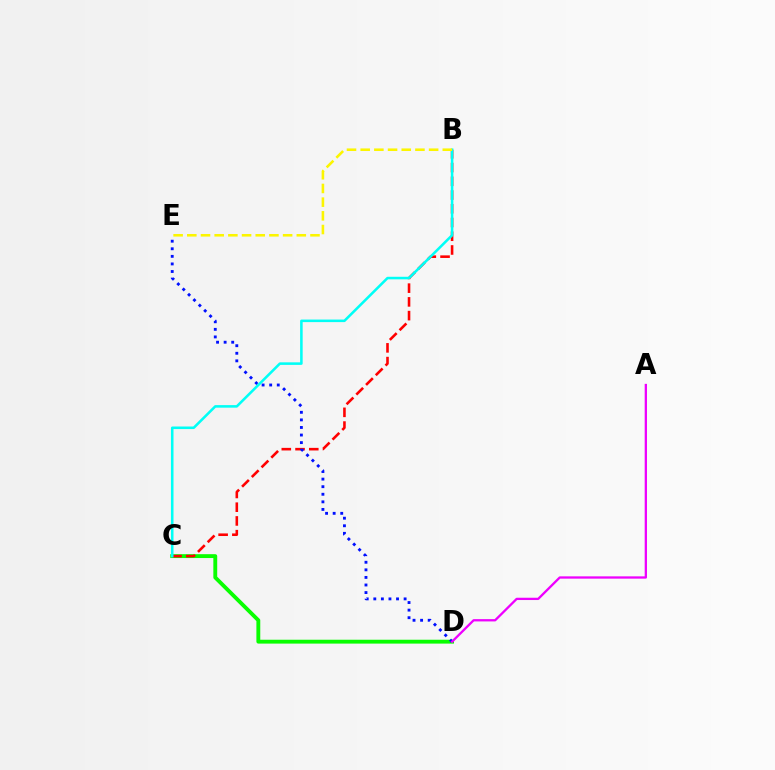{('C', 'D'): [{'color': '#08ff00', 'line_style': 'solid', 'thickness': 2.78}], ('B', 'C'): [{'color': '#ff0000', 'line_style': 'dashed', 'thickness': 1.87}, {'color': '#00fff6', 'line_style': 'solid', 'thickness': 1.84}], ('D', 'E'): [{'color': '#0010ff', 'line_style': 'dotted', 'thickness': 2.06}], ('A', 'D'): [{'color': '#ee00ff', 'line_style': 'solid', 'thickness': 1.65}], ('B', 'E'): [{'color': '#fcf500', 'line_style': 'dashed', 'thickness': 1.86}]}